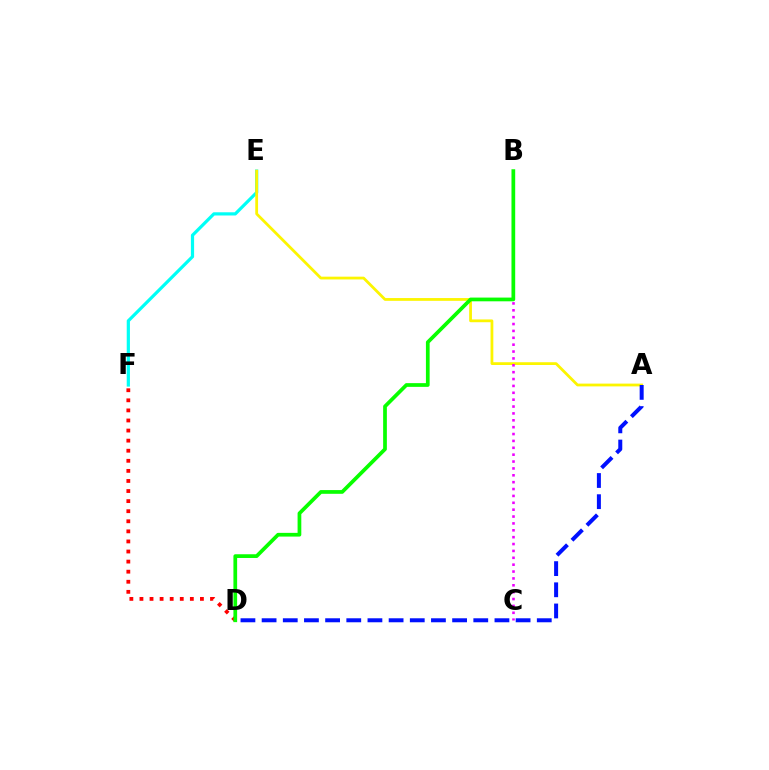{('D', 'F'): [{'color': '#ff0000', 'line_style': 'dotted', 'thickness': 2.74}], ('E', 'F'): [{'color': '#00fff6', 'line_style': 'solid', 'thickness': 2.31}], ('A', 'E'): [{'color': '#fcf500', 'line_style': 'solid', 'thickness': 2.0}], ('A', 'D'): [{'color': '#0010ff', 'line_style': 'dashed', 'thickness': 2.88}], ('B', 'C'): [{'color': '#ee00ff', 'line_style': 'dotted', 'thickness': 1.87}], ('B', 'D'): [{'color': '#08ff00', 'line_style': 'solid', 'thickness': 2.68}]}